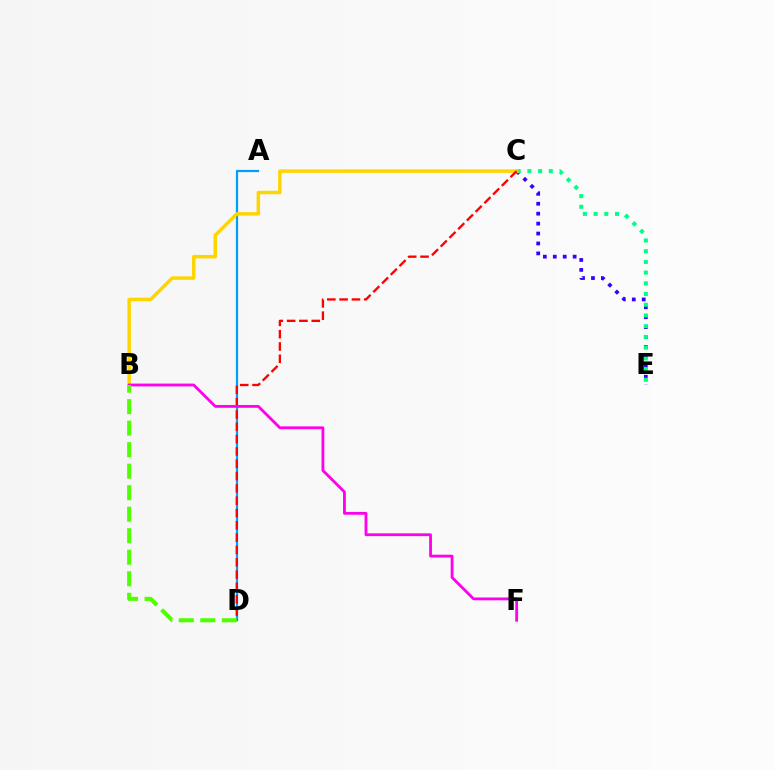{('C', 'E'): [{'color': '#3700ff', 'line_style': 'dotted', 'thickness': 2.7}, {'color': '#00ff86', 'line_style': 'dotted', 'thickness': 2.91}], ('A', 'D'): [{'color': '#009eff', 'line_style': 'solid', 'thickness': 1.6}], ('B', 'C'): [{'color': '#ffd500', 'line_style': 'solid', 'thickness': 2.51}], ('C', 'D'): [{'color': '#ff0000', 'line_style': 'dashed', 'thickness': 1.67}], ('B', 'F'): [{'color': '#ff00ed', 'line_style': 'solid', 'thickness': 2.02}], ('B', 'D'): [{'color': '#4fff00', 'line_style': 'dashed', 'thickness': 2.92}]}